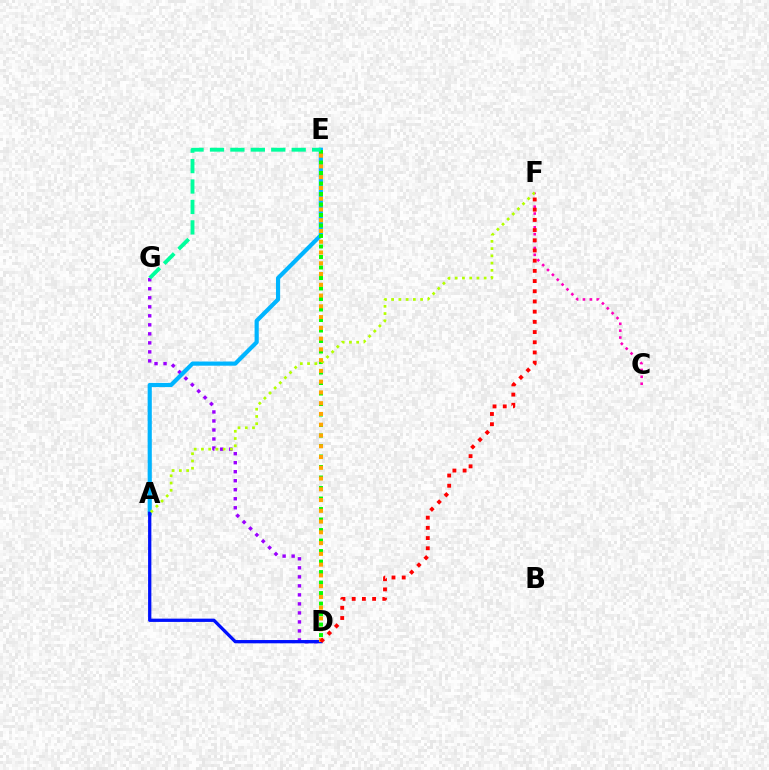{('D', 'G'): [{'color': '#9b00ff', 'line_style': 'dotted', 'thickness': 2.45}], ('A', 'E'): [{'color': '#00b5ff', 'line_style': 'solid', 'thickness': 3.0}], ('A', 'D'): [{'color': '#0010ff', 'line_style': 'solid', 'thickness': 2.36}], ('C', 'F'): [{'color': '#ff00bd', 'line_style': 'dotted', 'thickness': 1.87}], ('D', 'E'): [{'color': '#08ff00', 'line_style': 'dotted', 'thickness': 2.85}, {'color': '#ffa500', 'line_style': 'dotted', 'thickness': 2.92}], ('E', 'G'): [{'color': '#00ff9d', 'line_style': 'dashed', 'thickness': 2.77}], ('A', 'F'): [{'color': '#b3ff00', 'line_style': 'dotted', 'thickness': 1.97}], ('D', 'F'): [{'color': '#ff0000', 'line_style': 'dotted', 'thickness': 2.77}]}